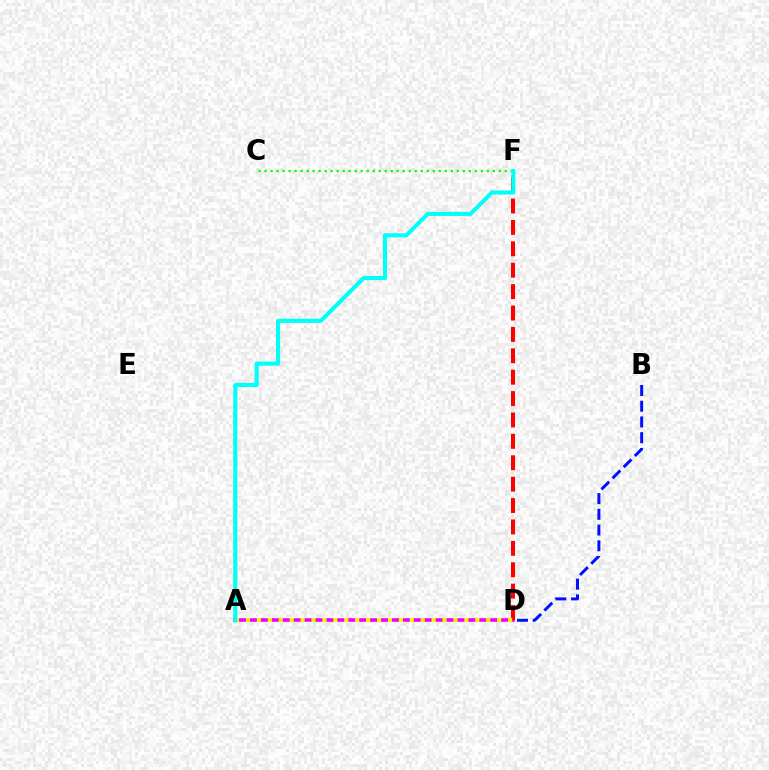{('C', 'F'): [{'color': '#08ff00', 'line_style': 'dotted', 'thickness': 1.63}], ('B', 'D'): [{'color': '#0010ff', 'line_style': 'dashed', 'thickness': 2.14}], ('A', 'D'): [{'color': '#ee00ff', 'line_style': 'solid', 'thickness': 2.58}, {'color': '#fcf500', 'line_style': 'dotted', 'thickness': 2.97}], ('D', 'F'): [{'color': '#ff0000', 'line_style': 'dashed', 'thickness': 2.91}], ('A', 'F'): [{'color': '#00fff6', 'line_style': 'solid', 'thickness': 2.94}]}